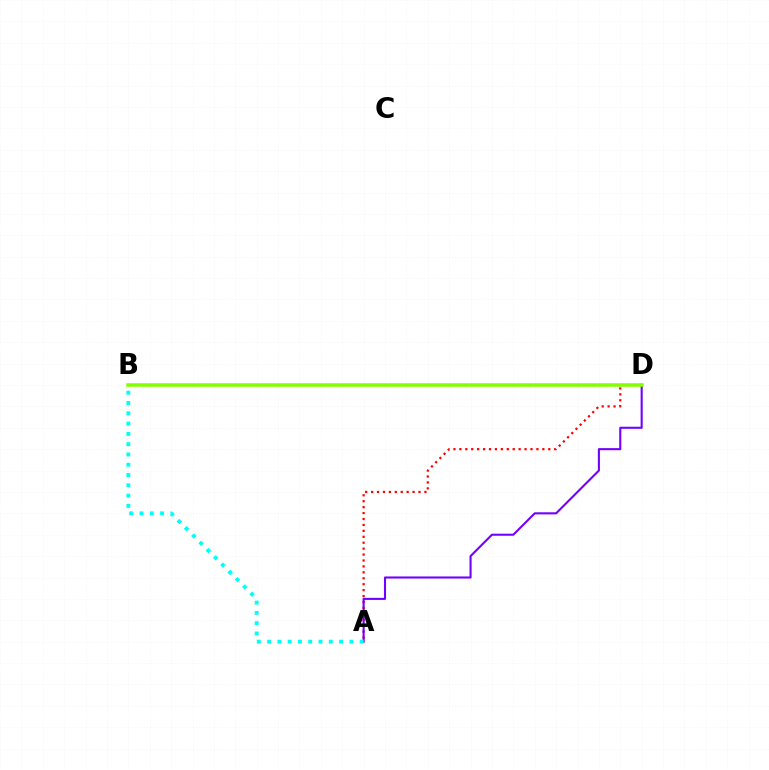{('A', 'D'): [{'color': '#ff0000', 'line_style': 'dotted', 'thickness': 1.61}, {'color': '#7200ff', 'line_style': 'solid', 'thickness': 1.5}], ('A', 'B'): [{'color': '#00fff6', 'line_style': 'dotted', 'thickness': 2.8}], ('B', 'D'): [{'color': '#84ff00', 'line_style': 'solid', 'thickness': 2.53}]}